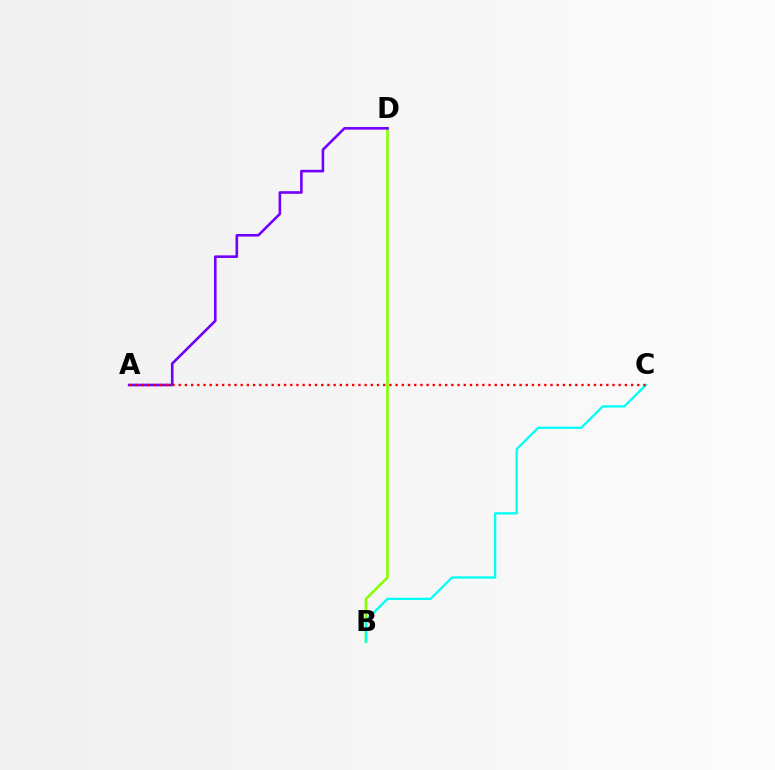{('B', 'D'): [{'color': '#84ff00', 'line_style': 'solid', 'thickness': 1.86}], ('B', 'C'): [{'color': '#00fff6', 'line_style': 'solid', 'thickness': 1.64}], ('A', 'D'): [{'color': '#7200ff', 'line_style': 'solid', 'thickness': 1.88}], ('A', 'C'): [{'color': '#ff0000', 'line_style': 'dotted', 'thickness': 1.68}]}